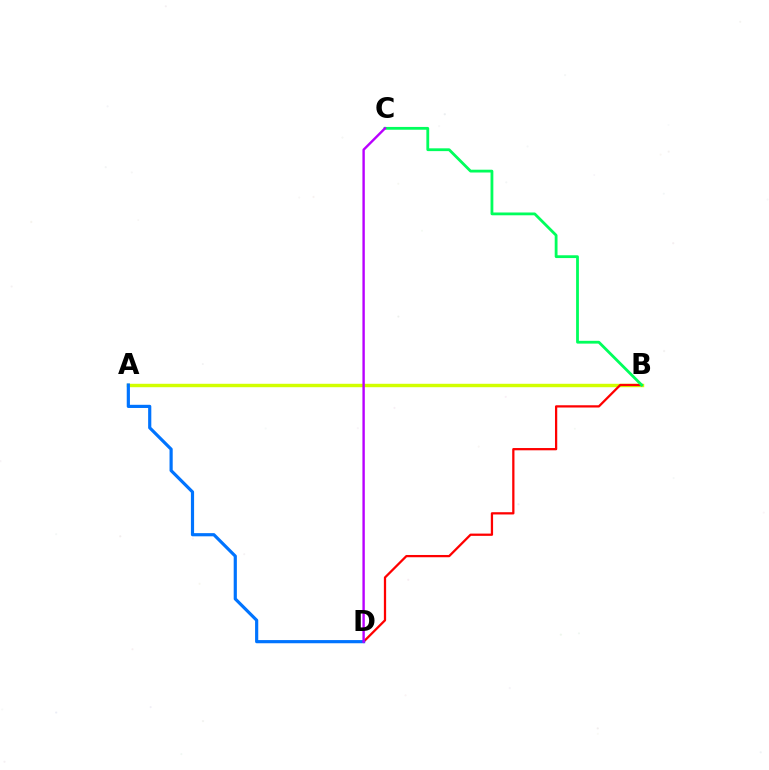{('A', 'B'): [{'color': '#d1ff00', 'line_style': 'solid', 'thickness': 2.47}], ('B', 'D'): [{'color': '#ff0000', 'line_style': 'solid', 'thickness': 1.63}], ('A', 'D'): [{'color': '#0074ff', 'line_style': 'solid', 'thickness': 2.29}], ('B', 'C'): [{'color': '#00ff5c', 'line_style': 'solid', 'thickness': 2.02}], ('C', 'D'): [{'color': '#b900ff', 'line_style': 'solid', 'thickness': 1.72}]}